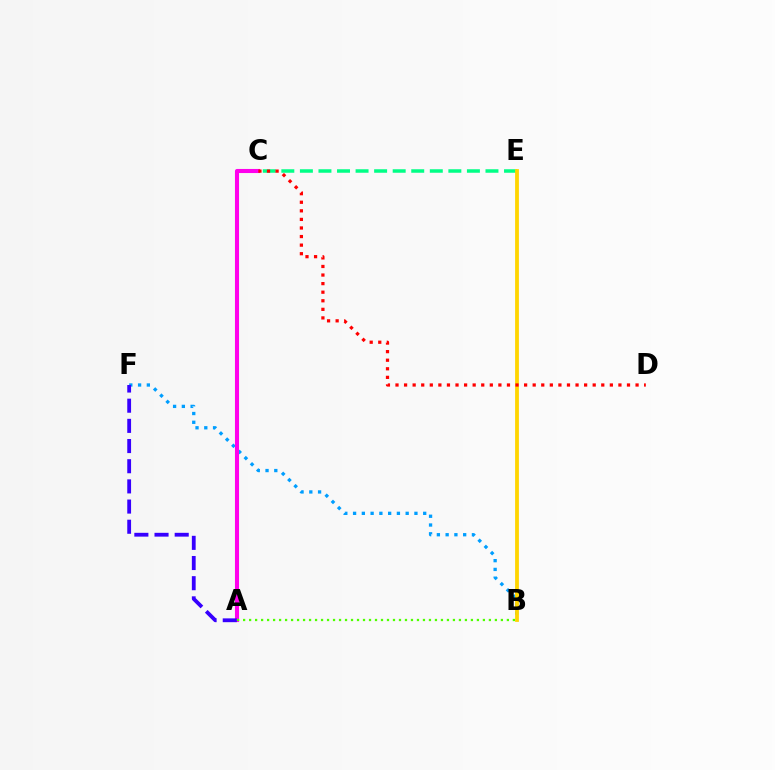{('C', 'E'): [{'color': '#00ff86', 'line_style': 'dashed', 'thickness': 2.52}], ('B', 'F'): [{'color': '#009eff', 'line_style': 'dotted', 'thickness': 2.38}], ('B', 'E'): [{'color': '#ffd500', 'line_style': 'solid', 'thickness': 2.73}], ('A', 'C'): [{'color': '#ff00ed', 'line_style': 'solid', 'thickness': 2.94}], ('C', 'D'): [{'color': '#ff0000', 'line_style': 'dotted', 'thickness': 2.33}], ('A', 'F'): [{'color': '#3700ff', 'line_style': 'dashed', 'thickness': 2.74}], ('A', 'B'): [{'color': '#4fff00', 'line_style': 'dotted', 'thickness': 1.63}]}